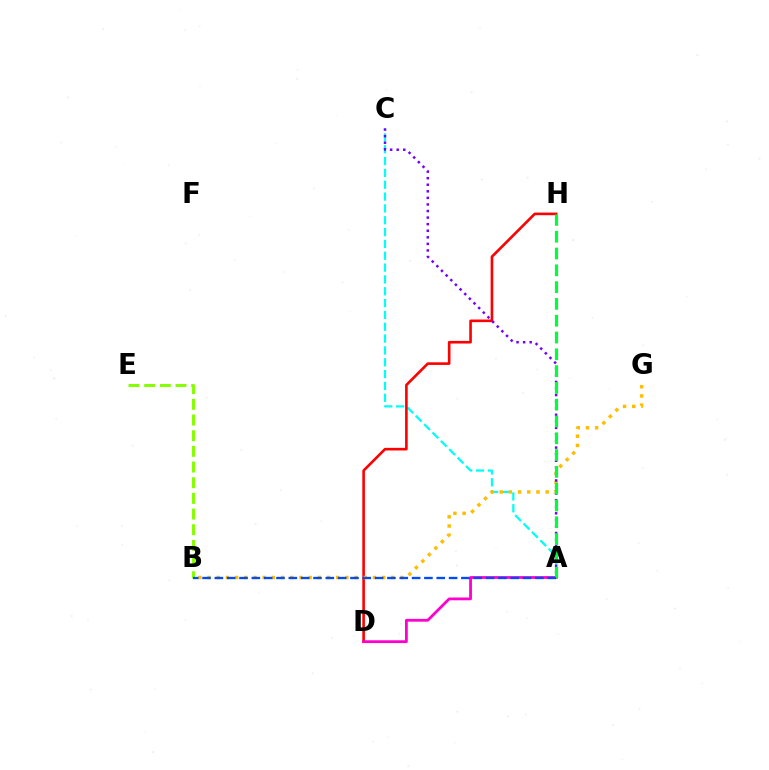{('A', 'C'): [{'color': '#00fff6', 'line_style': 'dashed', 'thickness': 1.61}, {'color': '#7200ff', 'line_style': 'dotted', 'thickness': 1.79}], ('B', 'E'): [{'color': '#84ff00', 'line_style': 'dashed', 'thickness': 2.13}], ('D', 'H'): [{'color': '#ff0000', 'line_style': 'solid', 'thickness': 1.89}], ('A', 'D'): [{'color': '#ff00cf', 'line_style': 'solid', 'thickness': 2.01}], ('B', 'G'): [{'color': '#ffbd00', 'line_style': 'dotted', 'thickness': 2.5}], ('A', 'H'): [{'color': '#00ff39', 'line_style': 'dashed', 'thickness': 2.28}], ('A', 'B'): [{'color': '#004bff', 'line_style': 'dashed', 'thickness': 1.67}]}